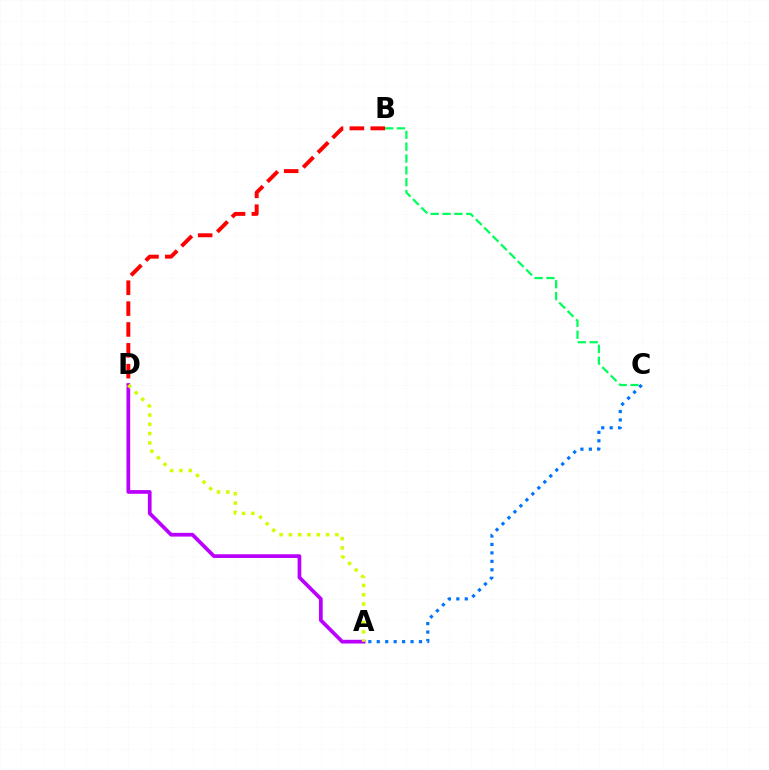{('A', 'D'): [{'color': '#b900ff', 'line_style': 'solid', 'thickness': 2.68}, {'color': '#d1ff00', 'line_style': 'dotted', 'thickness': 2.52}], ('B', 'C'): [{'color': '#00ff5c', 'line_style': 'dashed', 'thickness': 1.61}], ('B', 'D'): [{'color': '#ff0000', 'line_style': 'dashed', 'thickness': 2.83}], ('A', 'C'): [{'color': '#0074ff', 'line_style': 'dotted', 'thickness': 2.29}]}